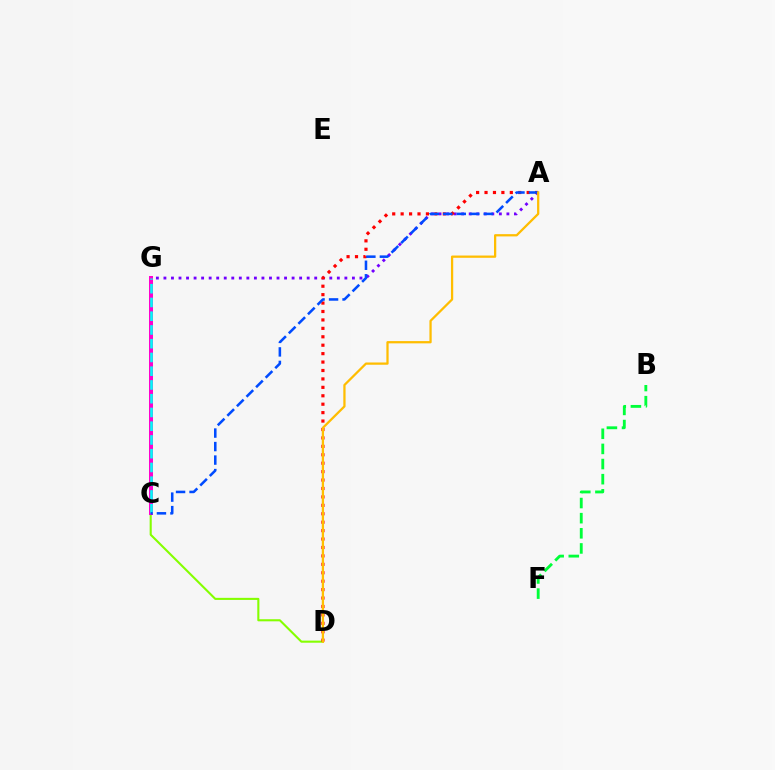{('B', 'F'): [{'color': '#00ff39', 'line_style': 'dashed', 'thickness': 2.06}], ('A', 'G'): [{'color': '#7200ff', 'line_style': 'dotted', 'thickness': 2.05}], ('C', 'D'): [{'color': '#84ff00', 'line_style': 'solid', 'thickness': 1.51}], ('C', 'G'): [{'color': '#ff00cf', 'line_style': 'solid', 'thickness': 2.87}, {'color': '#00fff6', 'line_style': 'dashed', 'thickness': 1.87}], ('A', 'D'): [{'color': '#ff0000', 'line_style': 'dotted', 'thickness': 2.29}, {'color': '#ffbd00', 'line_style': 'solid', 'thickness': 1.63}], ('A', 'C'): [{'color': '#004bff', 'line_style': 'dashed', 'thickness': 1.83}]}